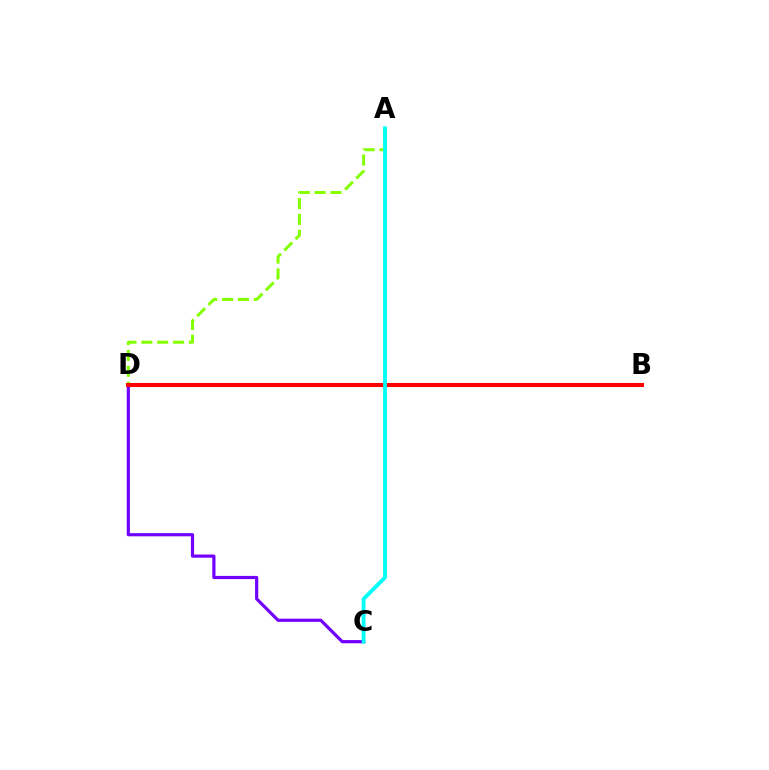{('C', 'D'): [{'color': '#7200ff', 'line_style': 'solid', 'thickness': 2.3}], ('A', 'D'): [{'color': '#84ff00', 'line_style': 'dashed', 'thickness': 2.15}], ('B', 'D'): [{'color': '#ff0000', 'line_style': 'solid', 'thickness': 2.92}], ('A', 'C'): [{'color': '#00fff6', 'line_style': 'solid', 'thickness': 2.76}]}